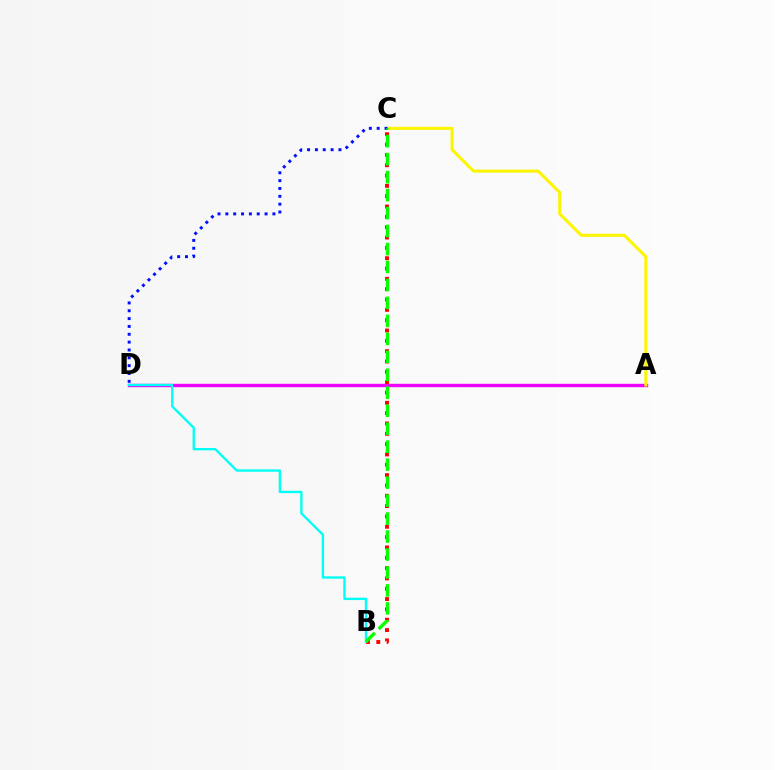{('A', 'D'): [{'color': '#ee00ff', 'line_style': 'solid', 'thickness': 2.44}], ('B', 'C'): [{'color': '#ff0000', 'line_style': 'dotted', 'thickness': 2.81}, {'color': '#08ff00', 'line_style': 'dashed', 'thickness': 2.44}], ('A', 'C'): [{'color': '#fcf500', 'line_style': 'solid', 'thickness': 2.18}], ('B', 'D'): [{'color': '#00fff6', 'line_style': 'solid', 'thickness': 1.69}], ('C', 'D'): [{'color': '#0010ff', 'line_style': 'dotted', 'thickness': 2.13}]}